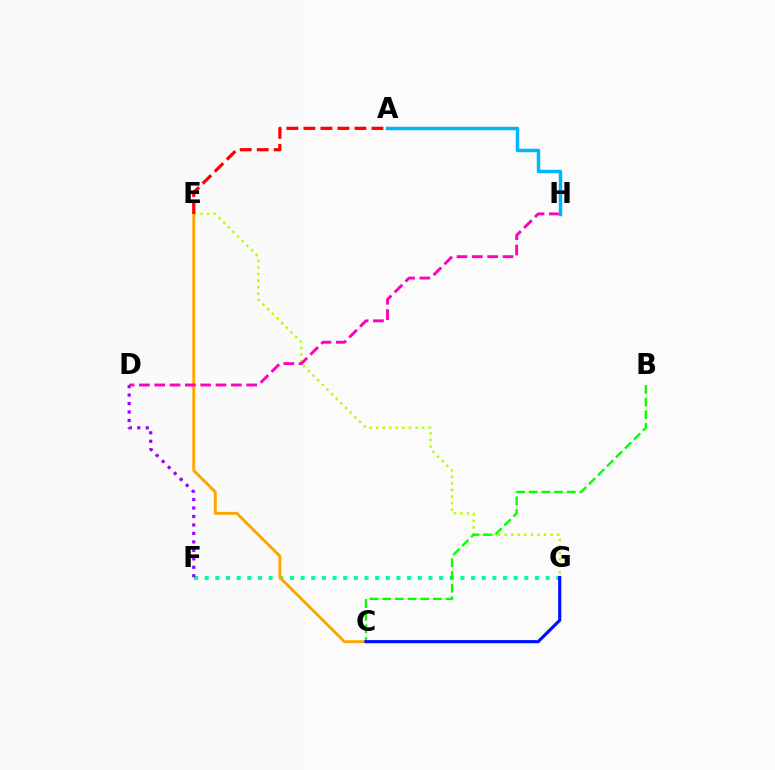{('F', 'G'): [{'color': '#00ff9d', 'line_style': 'dotted', 'thickness': 2.9}], ('D', 'F'): [{'color': '#9b00ff', 'line_style': 'dotted', 'thickness': 2.3}], ('E', 'G'): [{'color': '#b3ff00', 'line_style': 'dotted', 'thickness': 1.78}], ('B', 'C'): [{'color': '#08ff00', 'line_style': 'dashed', 'thickness': 1.72}], ('C', 'E'): [{'color': '#ffa500', 'line_style': 'solid', 'thickness': 2.1}], ('D', 'H'): [{'color': '#ff00bd', 'line_style': 'dashed', 'thickness': 2.08}], ('A', 'H'): [{'color': '#00b5ff', 'line_style': 'solid', 'thickness': 2.49}], ('A', 'E'): [{'color': '#ff0000', 'line_style': 'dashed', 'thickness': 2.31}], ('C', 'G'): [{'color': '#0010ff', 'line_style': 'solid', 'thickness': 2.27}]}